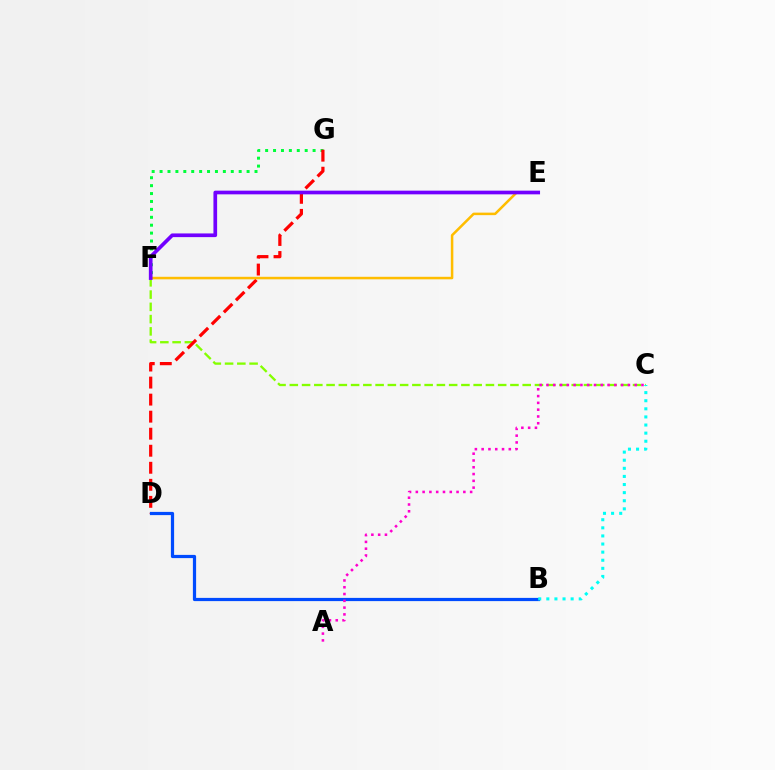{('F', 'G'): [{'color': '#00ff39', 'line_style': 'dotted', 'thickness': 2.15}], ('C', 'F'): [{'color': '#84ff00', 'line_style': 'dashed', 'thickness': 1.67}], ('D', 'G'): [{'color': '#ff0000', 'line_style': 'dashed', 'thickness': 2.31}], ('B', 'D'): [{'color': '#004bff', 'line_style': 'solid', 'thickness': 2.32}], ('A', 'C'): [{'color': '#ff00cf', 'line_style': 'dotted', 'thickness': 1.84}], ('E', 'F'): [{'color': '#ffbd00', 'line_style': 'solid', 'thickness': 1.81}, {'color': '#7200ff', 'line_style': 'solid', 'thickness': 2.66}], ('B', 'C'): [{'color': '#00fff6', 'line_style': 'dotted', 'thickness': 2.2}]}